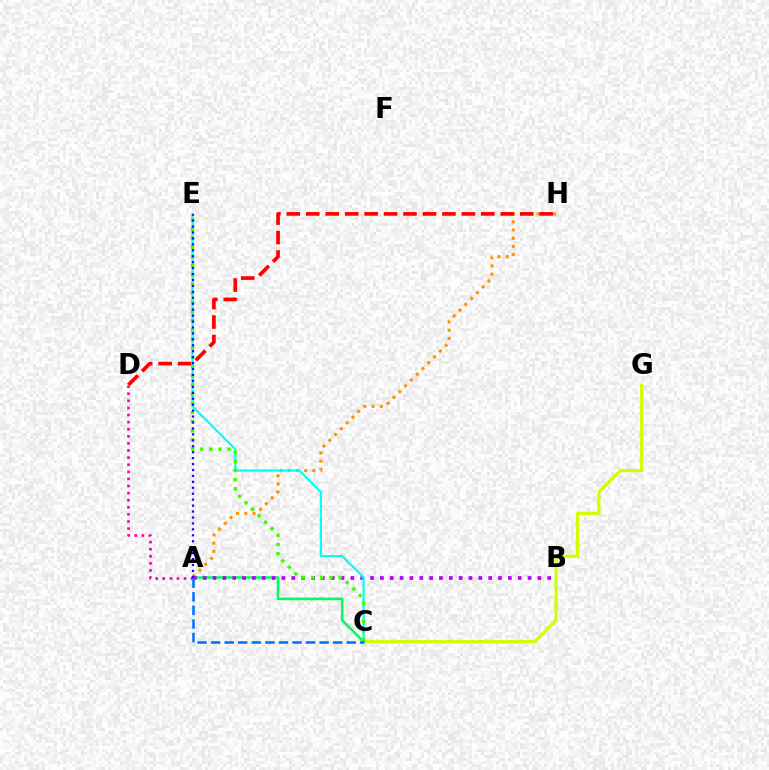{('A', 'C'): [{'color': '#00ff5c', 'line_style': 'solid', 'thickness': 1.88}, {'color': '#0074ff', 'line_style': 'dashed', 'thickness': 1.84}], ('A', 'H'): [{'color': '#ff9400', 'line_style': 'dotted', 'thickness': 2.23}], ('A', 'B'): [{'color': '#b900ff', 'line_style': 'dotted', 'thickness': 2.67}], ('A', 'D'): [{'color': '#ff00ac', 'line_style': 'dotted', 'thickness': 1.93}], ('D', 'H'): [{'color': '#ff0000', 'line_style': 'dashed', 'thickness': 2.64}], ('C', 'G'): [{'color': '#d1ff00', 'line_style': 'solid', 'thickness': 2.31}], ('C', 'E'): [{'color': '#00fff6', 'line_style': 'solid', 'thickness': 1.57}, {'color': '#3dff00', 'line_style': 'dotted', 'thickness': 2.49}], ('A', 'E'): [{'color': '#2500ff', 'line_style': 'dotted', 'thickness': 1.61}]}